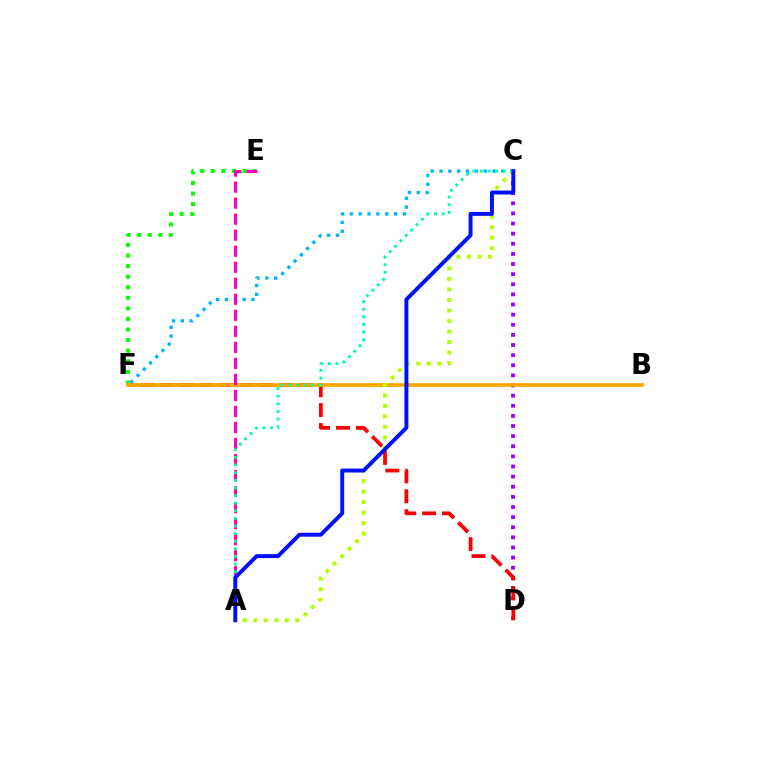{('E', 'F'): [{'color': '#08ff00', 'line_style': 'dotted', 'thickness': 2.87}], ('C', 'F'): [{'color': '#00b5ff', 'line_style': 'dotted', 'thickness': 2.4}], ('C', 'D'): [{'color': '#9b00ff', 'line_style': 'dotted', 'thickness': 2.75}], ('D', 'F'): [{'color': '#ff0000', 'line_style': 'dashed', 'thickness': 2.7}], ('B', 'F'): [{'color': '#ffa500', 'line_style': 'solid', 'thickness': 2.64}], ('A', 'C'): [{'color': '#b3ff00', 'line_style': 'dotted', 'thickness': 2.85}, {'color': '#00ff9d', 'line_style': 'dotted', 'thickness': 2.07}, {'color': '#0010ff', 'line_style': 'solid', 'thickness': 2.83}], ('A', 'E'): [{'color': '#ff00bd', 'line_style': 'dashed', 'thickness': 2.18}]}